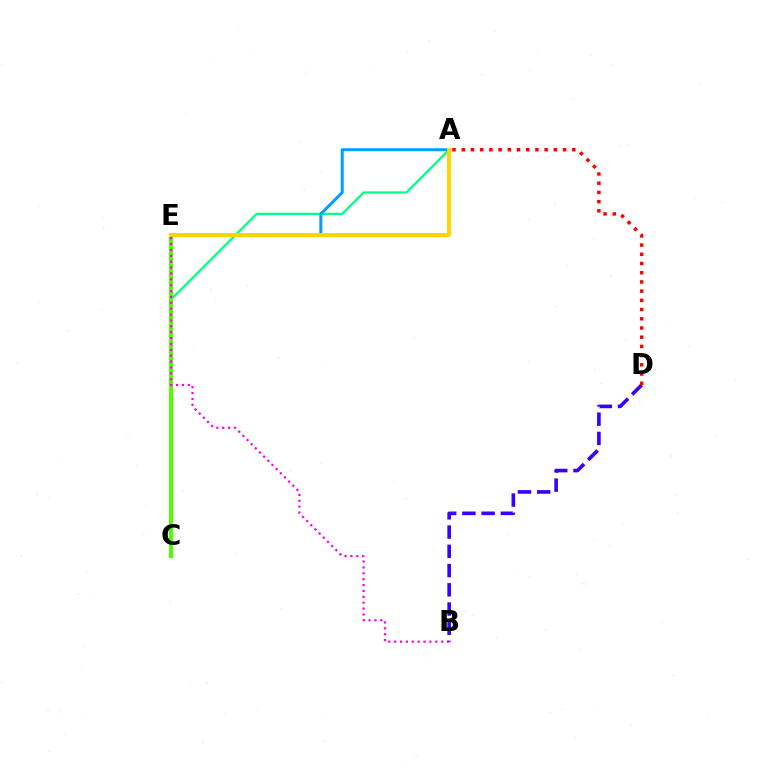{('A', 'C'): [{'color': '#00ff86', 'line_style': 'solid', 'thickness': 1.63}], ('C', 'E'): [{'color': '#4fff00', 'line_style': 'solid', 'thickness': 2.89}], ('B', 'E'): [{'color': '#ff00ed', 'line_style': 'dotted', 'thickness': 1.6}], ('A', 'E'): [{'color': '#009eff', 'line_style': 'solid', 'thickness': 2.16}, {'color': '#ffd500', 'line_style': 'solid', 'thickness': 2.85}], ('B', 'D'): [{'color': '#3700ff', 'line_style': 'dashed', 'thickness': 2.61}], ('A', 'D'): [{'color': '#ff0000', 'line_style': 'dotted', 'thickness': 2.5}]}